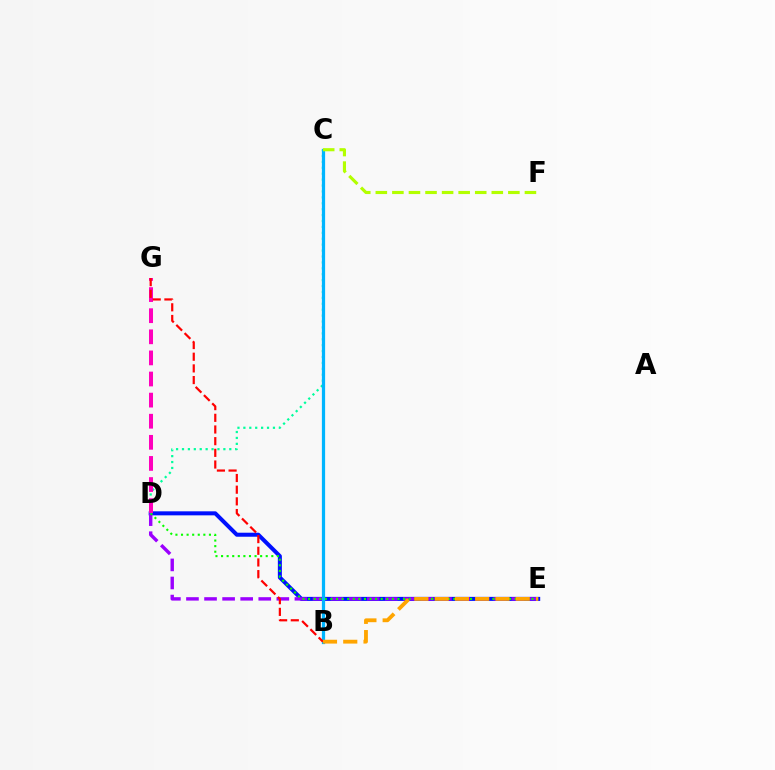{('D', 'E'): [{'color': '#0010ff', 'line_style': 'solid', 'thickness': 2.9}, {'color': '#9b00ff', 'line_style': 'dashed', 'thickness': 2.46}, {'color': '#08ff00', 'line_style': 'dotted', 'thickness': 1.52}], ('C', 'D'): [{'color': '#00ff9d', 'line_style': 'dotted', 'thickness': 1.61}], ('D', 'G'): [{'color': '#ff00bd', 'line_style': 'dashed', 'thickness': 2.87}], ('B', 'C'): [{'color': '#00b5ff', 'line_style': 'solid', 'thickness': 2.32}], ('B', 'G'): [{'color': '#ff0000', 'line_style': 'dashed', 'thickness': 1.59}], ('C', 'F'): [{'color': '#b3ff00', 'line_style': 'dashed', 'thickness': 2.25}], ('B', 'E'): [{'color': '#ffa500', 'line_style': 'dashed', 'thickness': 2.75}]}